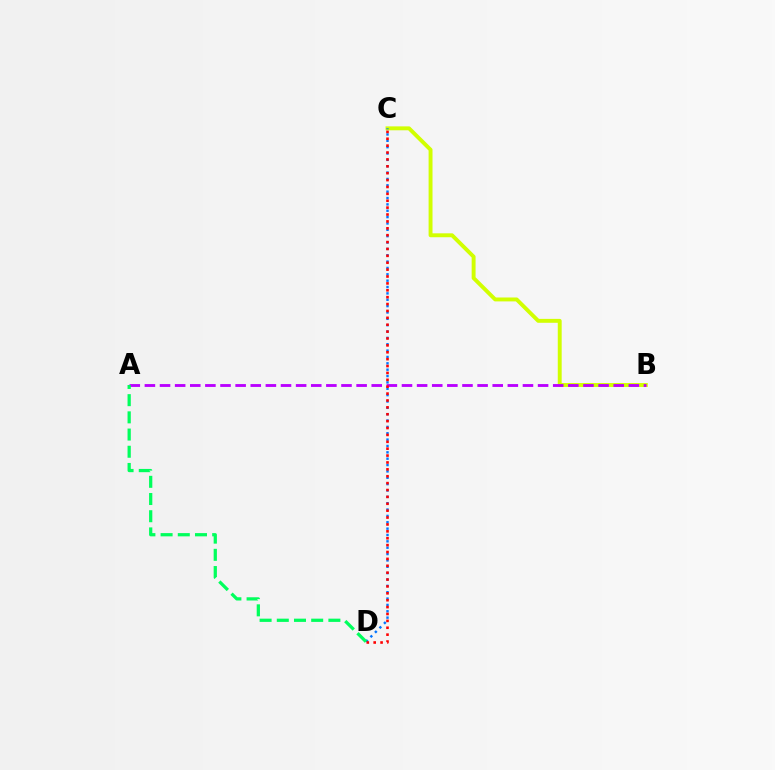{('B', 'C'): [{'color': '#d1ff00', 'line_style': 'solid', 'thickness': 2.81}], ('A', 'B'): [{'color': '#b900ff', 'line_style': 'dashed', 'thickness': 2.05}], ('C', 'D'): [{'color': '#0074ff', 'line_style': 'dotted', 'thickness': 1.73}, {'color': '#ff0000', 'line_style': 'dotted', 'thickness': 1.87}], ('A', 'D'): [{'color': '#00ff5c', 'line_style': 'dashed', 'thickness': 2.34}]}